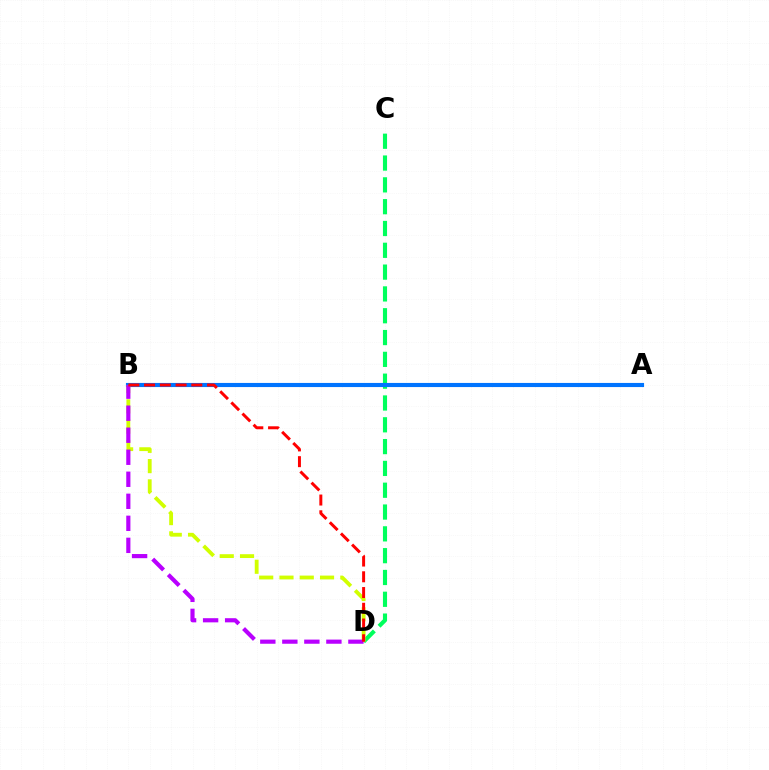{('C', 'D'): [{'color': '#00ff5c', 'line_style': 'dashed', 'thickness': 2.96}], ('A', 'B'): [{'color': '#0074ff', 'line_style': 'solid', 'thickness': 2.97}], ('B', 'D'): [{'color': '#d1ff00', 'line_style': 'dashed', 'thickness': 2.76}, {'color': '#b900ff', 'line_style': 'dashed', 'thickness': 2.99}, {'color': '#ff0000', 'line_style': 'dashed', 'thickness': 2.14}]}